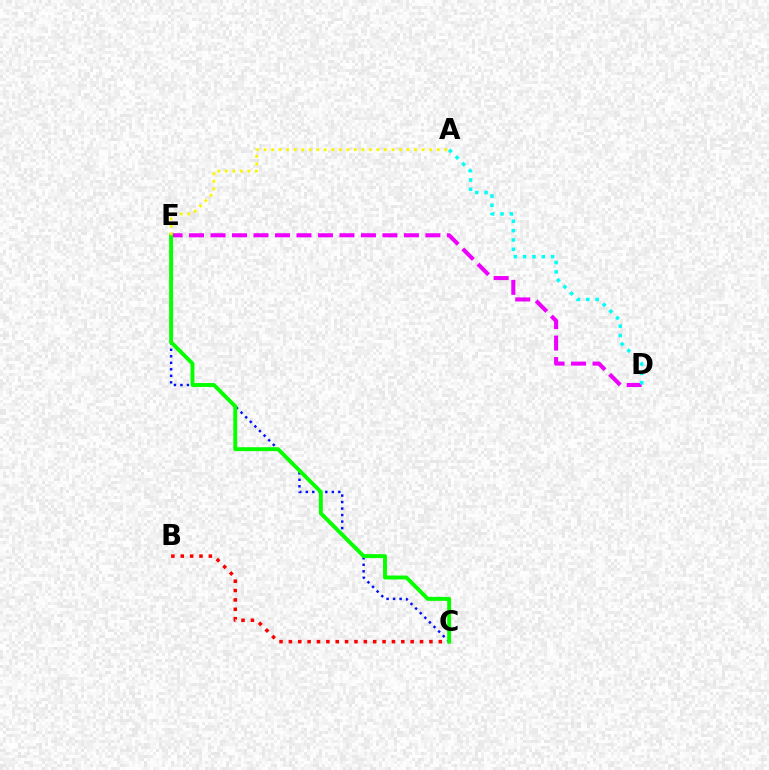{('B', 'C'): [{'color': '#ff0000', 'line_style': 'dotted', 'thickness': 2.55}], ('C', 'E'): [{'color': '#0010ff', 'line_style': 'dotted', 'thickness': 1.77}, {'color': '#08ff00', 'line_style': 'solid', 'thickness': 2.83}], ('D', 'E'): [{'color': '#ee00ff', 'line_style': 'dashed', 'thickness': 2.92}], ('A', 'D'): [{'color': '#00fff6', 'line_style': 'dotted', 'thickness': 2.54}], ('A', 'E'): [{'color': '#fcf500', 'line_style': 'dotted', 'thickness': 2.04}]}